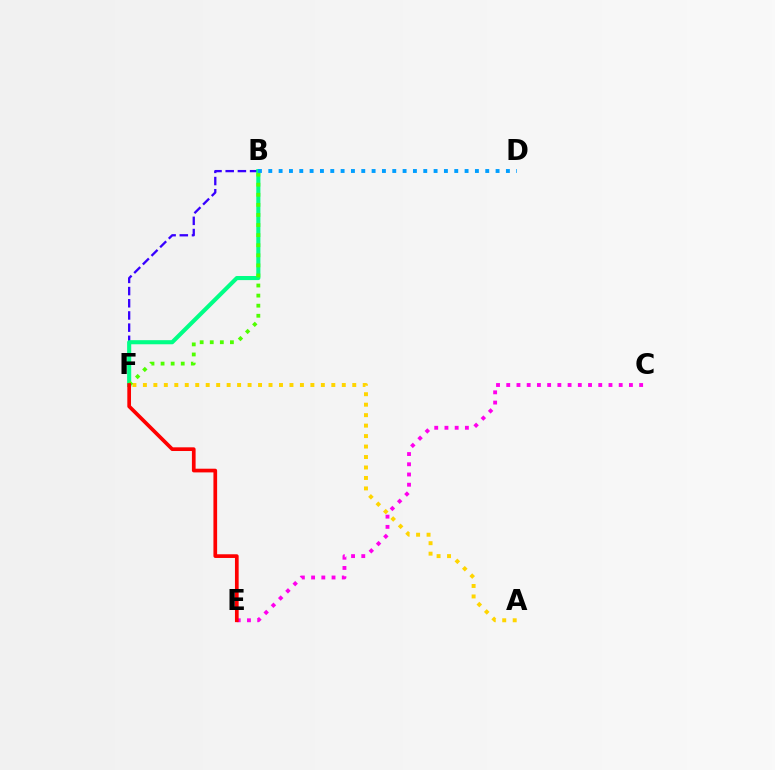{('B', 'F'): [{'color': '#3700ff', 'line_style': 'dashed', 'thickness': 1.66}, {'color': '#00ff86', 'line_style': 'solid', 'thickness': 2.95}, {'color': '#4fff00', 'line_style': 'dotted', 'thickness': 2.74}], ('A', 'F'): [{'color': '#ffd500', 'line_style': 'dotted', 'thickness': 2.84}], ('C', 'E'): [{'color': '#ff00ed', 'line_style': 'dotted', 'thickness': 2.78}], ('B', 'D'): [{'color': '#009eff', 'line_style': 'dotted', 'thickness': 2.81}], ('E', 'F'): [{'color': '#ff0000', 'line_style': 'solid', 'thickness': 2.66}]}